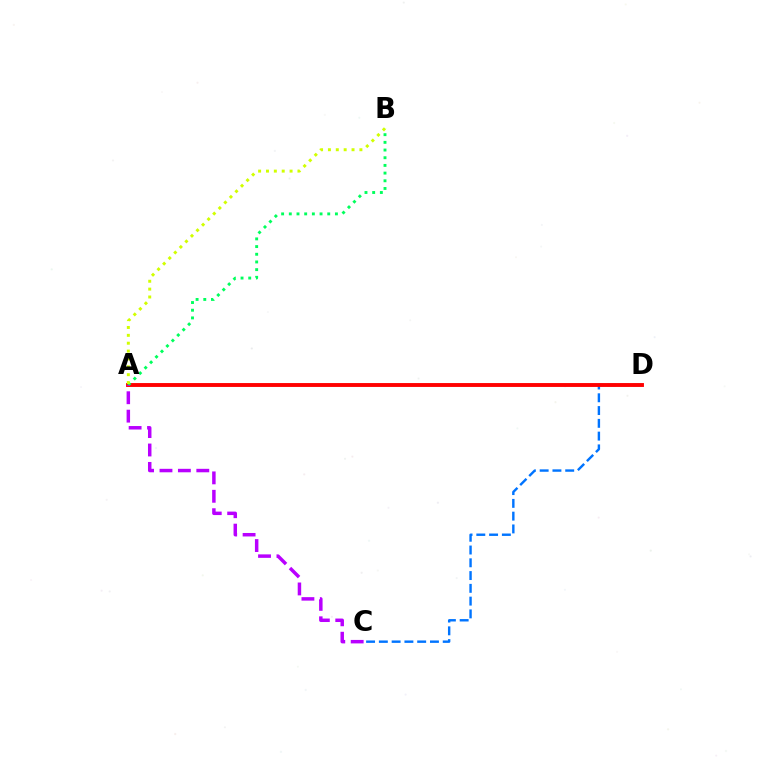{('C', 'D'): [{'color': '#0074ff', 'line_style': 'dashed', 'thickness': 1.74}], ('A', 'D'): [{'color': '#ff0000', 'line_style': 'solid', 'thickness': 2.8}], ('A', 'B'): [{'color': '#00ff5c', 'line_style': 'dotted', 'thickness': 2.09}, {'color': '#d1ff00', 'line_style': 'dotted', 'thickness': 2.14}], ('A', 'C'): [{'color': '#b900ff', 'line_style': 'dashed', 'thickness': 2.5}]}